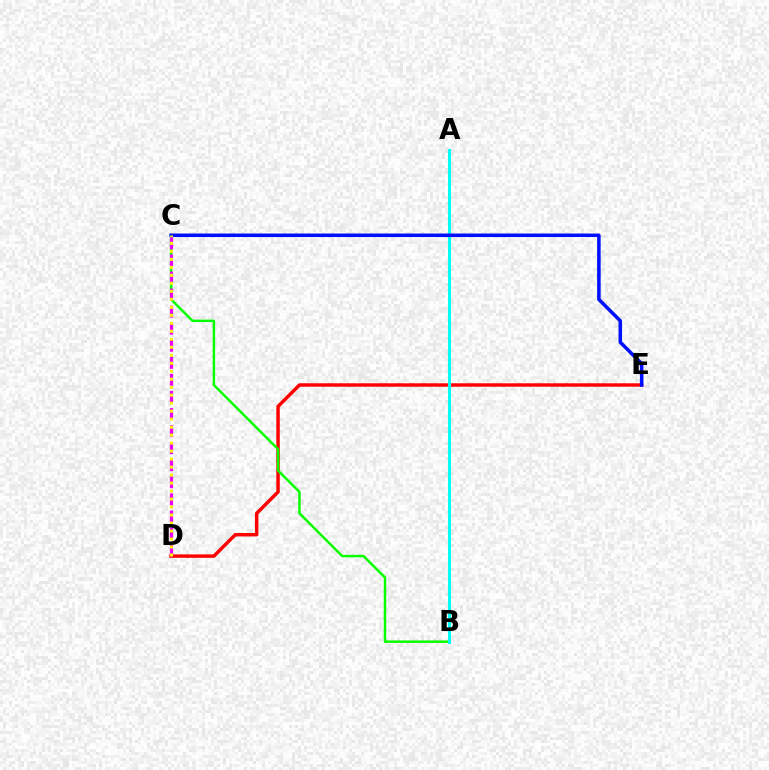{('D', 'E'): [{'color': '#ff0000', 'line_style': 'solid', 'thickness': 2.48}], ('B', 'C'): [{'color': '#08ff00', 'line_style': 'solid', 'thickness': 1.79}], ('A', 'B'): [{'color': '#00fff6', 'line_style': 'solid', 'thickness': 2.2}], ('C', 'E'): [{'color': '#0010ff', 'line_style': 'solid', 'thickness': 2.54}], ('C', 'D'): [{'color': '#ee00ff', 'line_style': 'dashed', 'thickness': 2.32}, {'color': '#fcf500', 'line_style': 'dotted', 'thickness': 2.17}]}